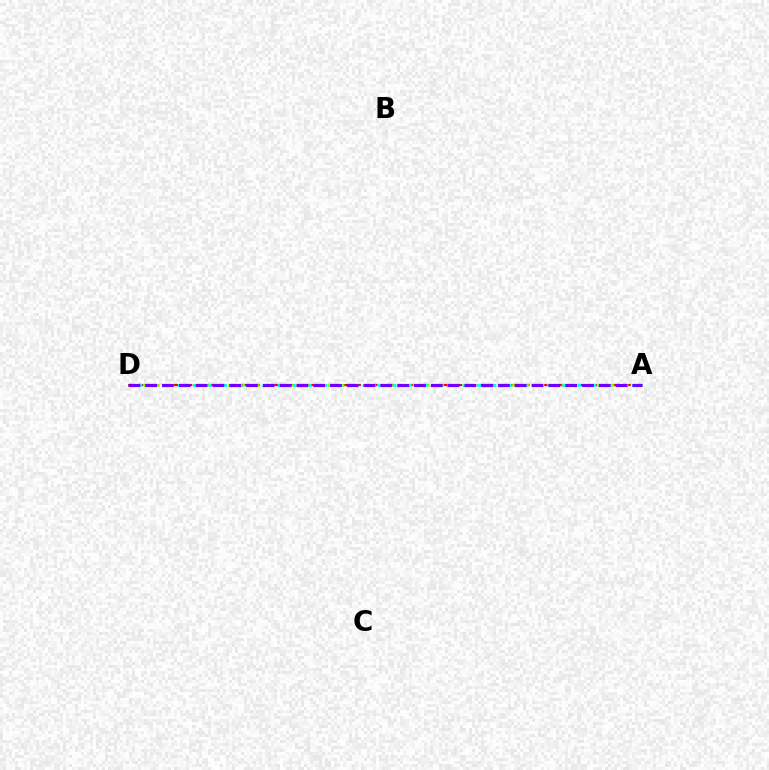{('A', 'D'): [{'color': '#ff0000', 'line_style': 'dashed', 'thickness': 1.53}, {'color': '#84ff00', 'line_style': 'dotted', 'thickness': 1.93}, {'color': '#00fff6', 'line_style': 'dotted', 'thickness': 2.09}, {'color': '#7200ff', 'line_style': 'dashed', 'thickness': 2.28}]}